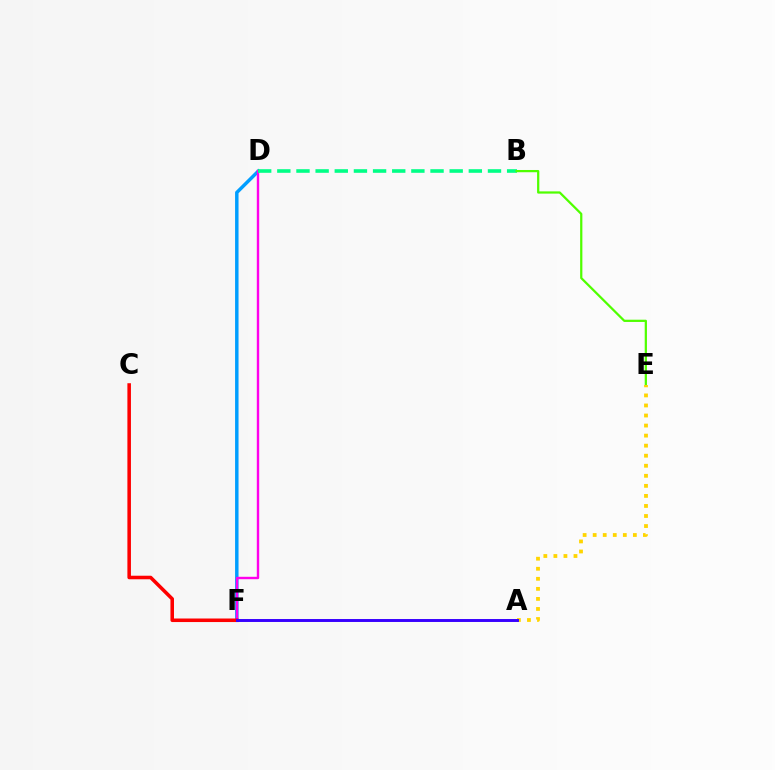{('D', 'F'): [{'color': '#009eff', 'line_style': 'solid', 'thickness': 2.49}, {'color': '#ff00ed', 'line_style': 'solid', 'thickness': 1.73}], ('C', 'F'): [{'color': '#ff0000', 'line_style': 'solid', 'thickness': 2.55}], ('B', 'D'): [{'color': '#00ff86', 'line_style': 'dashed', 'thickness': 2.6}], ('B', 'E'): [{'color': '#4fff00', 'line_style': 'solid', 'thickness': 1.62}], ('A', 'E'): [{'color': '#ffd500', 'line_style': 'dotted', 'thickness': 2.73}], ('A', 'F'): [{'color': '#3700ff', 'line_style': 'solid', 'thickness': 2.11}]}